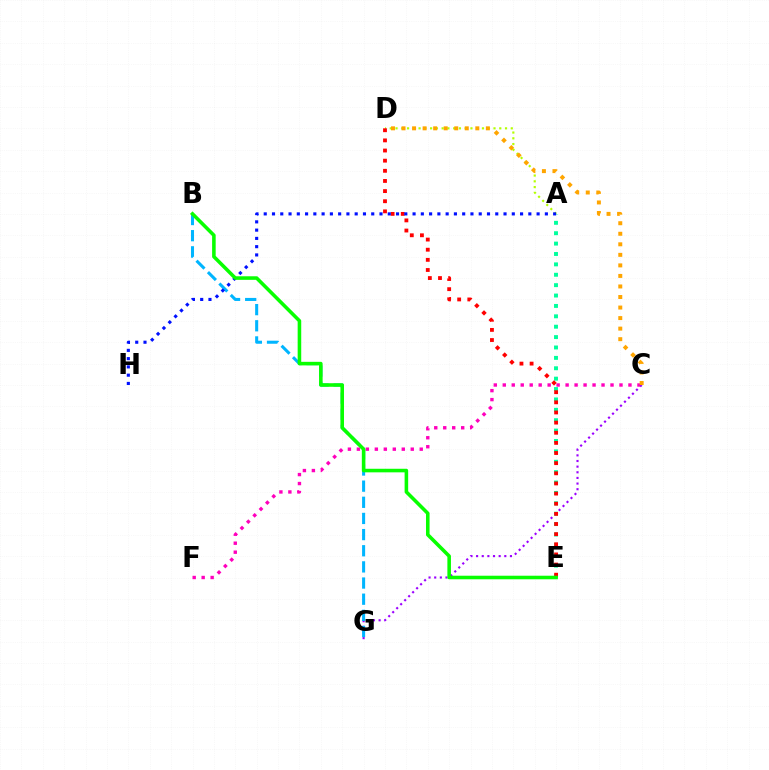{('C', 'F'): [{'color': '#ff00bd', 'line_style': 'dotted', 'thickness': 2.44}], ('A', 'D'): [{'color': '#b3ff00', 'line_style': 'dotted', 'thickness': 1.57}], ('A', 'E'): [{'color': '#00ff9d', 'line_style': 'dotted', 'thickness': 2.82}], ('C', 'G'): [{'color': '#9b00ff', 'line_style': 'dotted', 'thickness': 1.53}], ('D', 'E'): [{'color': '#ff0000', 'line_style': 'dotted', 'thickness': 2.76}], ('B', 'G'): [{'color': '#00b5ff', 'line_style': 'dashed', 'thickness': 2.19}], ('A', 'H'): [{'color': '#0010ff', 'line_style': 'dotted', 'thickness': 2.25}], ('B', 'E'): [{'color': '#08ff00', 'line_style': 'solid', 'thickness': 2.57}], ('C', 'D'): [{'color': '#ffa500', 'line_style': 'dotted', 'thickness': 2.86}]}